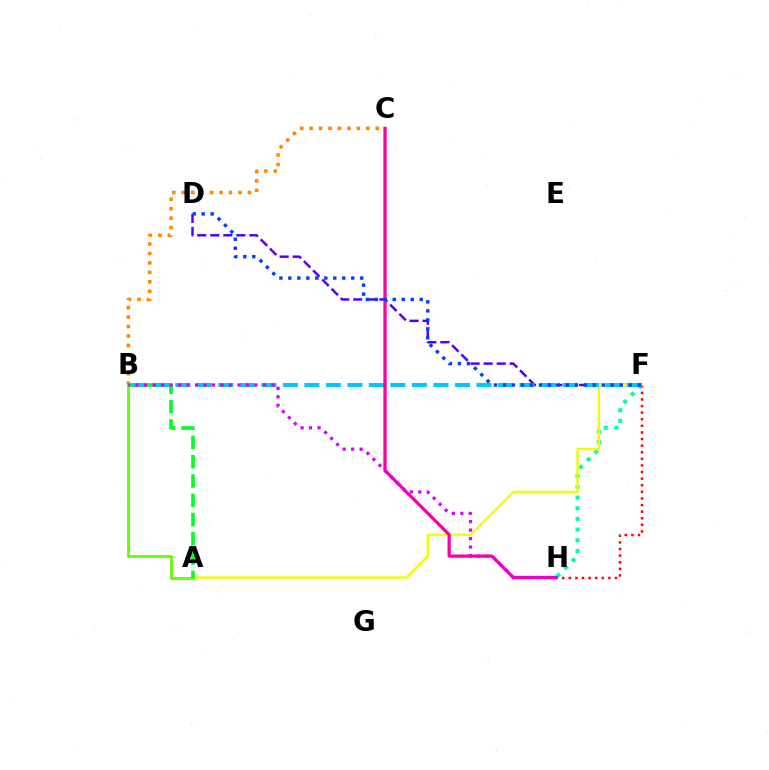{('F', 'H'): [{'color': '#00ffaf', 'line_style': 'dotted', 'thickness': 2.9}, {'color': '#ff0000', 'line_style': 'dotted', 'thickness': 1.79}], ('D', 'F'): [{'color': '#4f00ff', 'line_style': 'dashed', 'thickness': 1.77}, {'color': '#003fff', 'line_style': 'dotted', 'thickness': 2.44}], ('B', 'C'): [{'color': '#ff8800', 'line_style': 'dotted', 'thickness': 2.57}], ('A', 'F'): [{'color': '#eeff00', 'line_style': 'solid', 'thickness': 1.68}], ('A', 'B'): [{'color': '#66ff00', 'line_style': 'solid', 'thickness': 2.06}, {'color': '#00ff27', 'line_style': 'dashed', 'thickness': 2.62}], ('B', 'F'): [{'color': '#00c7ff', 'line_style': 'dashed', 'thickness': 2.92}], ('C', 'H'): [{'color': '#ff00a0', 'line_style': 'solid', 'thickness': 2.34}], ('B', 'H'): [{'color': '#d600ff', 'line_style': 'dotted', 'thickness': 2.31}]}